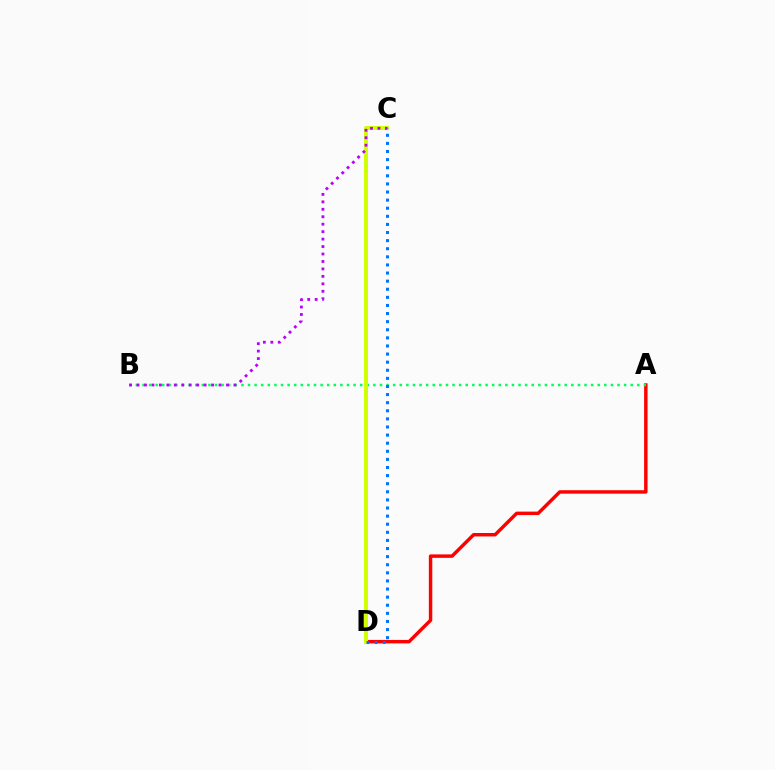{('A', 'D'): [{'color': '#ff0000', 'line_style': 'solid', 'thickness': 2.48}], ('A', 'B'): [{'color': '#00ff5c', 'line_style': 'dotted', 'thickness': 1.79}], ('C', 'D'): [{'color': '#d1ff00', 'line_style': 'solid', 'thickness': 2.85}, {'color': '#0074ff', 'line_style': 'dotted', 'thickness': 2.2}], ('B', 'C'): [{'color': '#b900ff', 'line_style': 'dotted', 'thickness': 2.03}]}